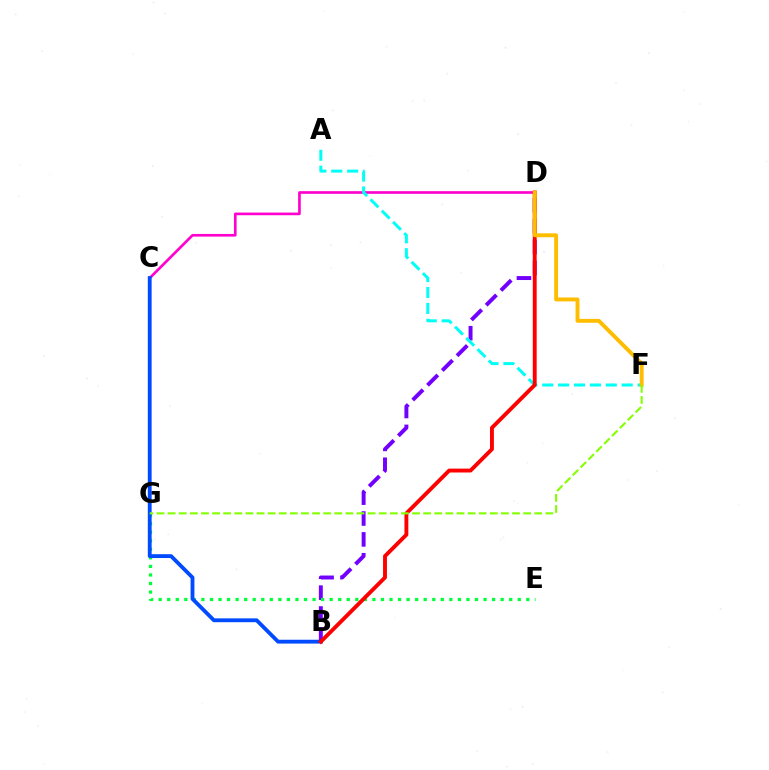{('C', 'D'): [{'color': '#ff00cf', 'line_style': 'solid', 'thickness': 1.91}], ('B', 'D'): [{'color': '#7200ff', 'line_style': 'dashed', 'thickness': 2.84}, {'color': '#ff0000', 'line_style': 'solid', 'thickness': 2.79}], ('E', 'G'): [{'color': '#00ff39', 'line_style': 'dotted', 'thickness': 2.32}], ('A', 'F'): [{'color': '#00fff6', 'line_style': 'dashed', 'thickness': 2.16}], ('B', 'C'): [{'color': '#004bff', 'line_style': 'solid', 'thickness': 2.76}], ('D', 'F'): [{'color': '#ffbd00', 'line_style': 'solid', 'thickness': 2.81}], ('F', 'G'): [{'color': '#84ff00', 'line_style': 'dashed', 'thickness': 1.51}]}